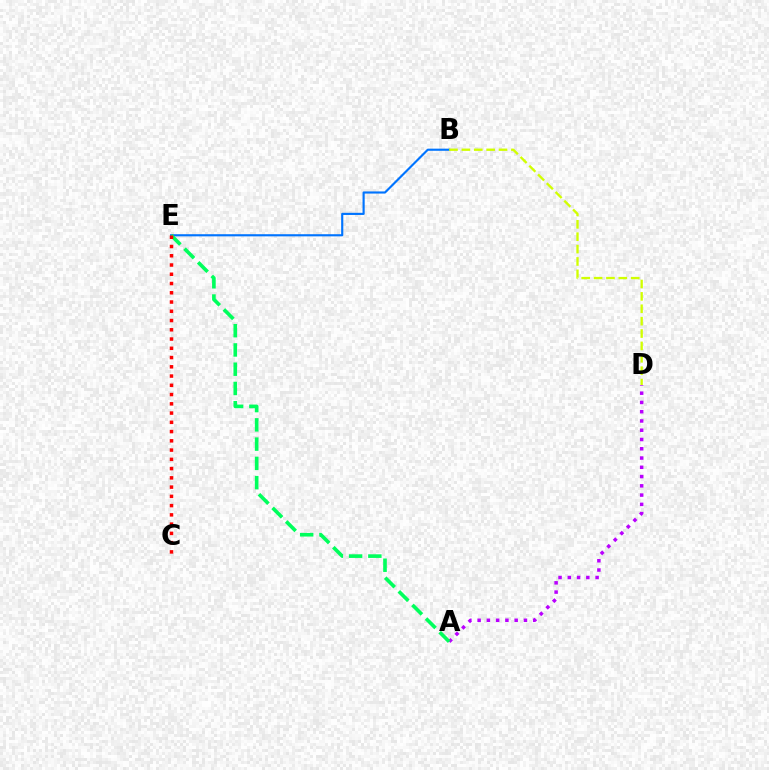{('B', 'E'): [{'color': '#0074ff', 'line_style': 'solid', 'thickness': 1.54}], ('A', 'D'): [{'color': '#b900ff', 'line_style': 'dotted', 'thickness': 2.52}], ('B', 'D'): [{'color': '#d1ff00', 'line_style': 'dashed', 'thickness': 1.68}], ('A', 'E'): [{'color': '#00ff5c', 'line_style': 'dashed', 'thickness': 2.62}], ('C', 'E'): [{'color': '#ff0000', 'line_style': 'dotted', 'thickness': 2.51}]}